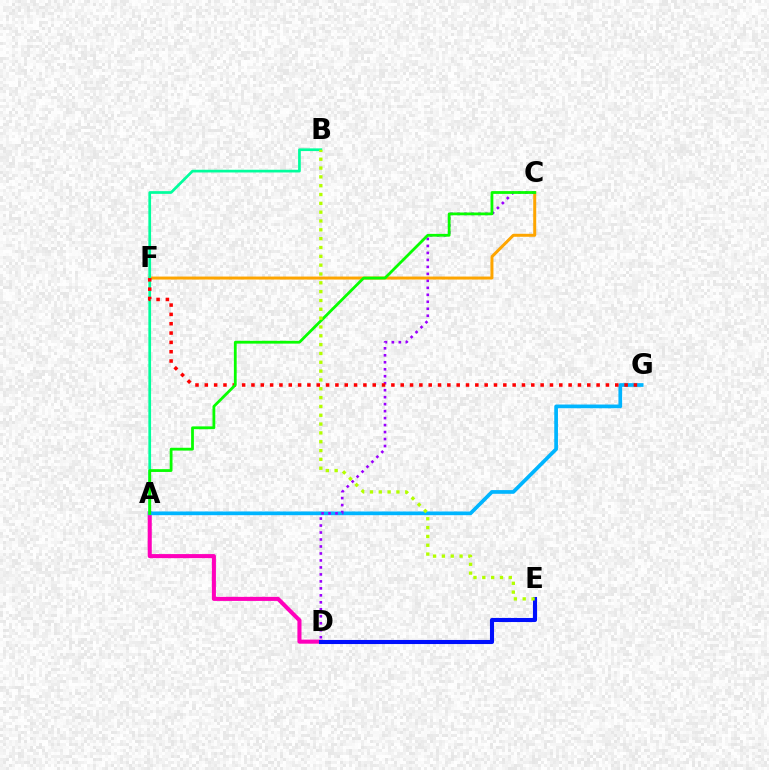{('A', 'D'): [{'color': '#ff00bd', 'line_style': 'solid', 'thickness': 2.94}], ('A', 'G'): [{'color': '#00b5ff', 'line_style': 'solid', 'thickness': 2.67}], ('C', 'F'): [{'color': '#ffa500', 'line_style': 'solid', 'thickness': 2.15}], ('D', 'E'): [{'color': '#0010ff', 'line_style': 'solid', 'thickness': 2.94}], ('C', 'D'): [{'color': '#9b00ff', 'line_style': 'dotted', 'thickness': 1.9}], ('A', 'B'): [{'color': '#00ff9d', 'line_style': 'solid', 'thickness': 1.95}], ('F', 'G'): [{'color': '#ff0000', 'line_style': 'dotted', 'thickness': 2.53}], ('A', 'C'): [{'color': '#08ff00', 'line_style': 'solid', 'thickness': 2.01}], ('B', 'E'): [{'color': '#b3ff00', 'line_style': 'dotted', 'thickness': 2.4}]}